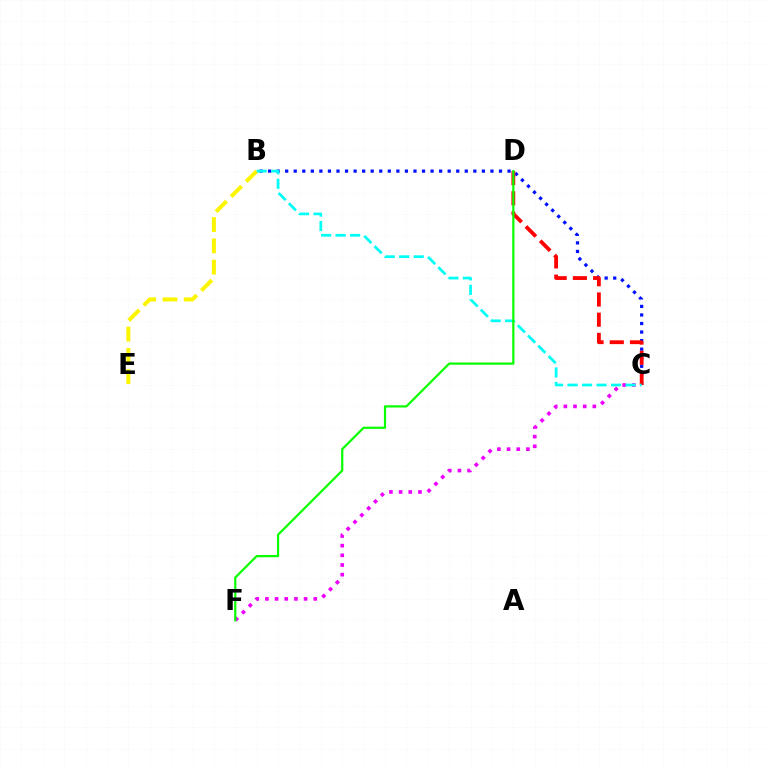{('B', 'E'): [{'color': '#fcf500', 'line_style': 'dashed', 'thickness': 2.89}], ('B', 'C'): [{'color': '#0010ff', 'line_style': 'dotted', 'thickness': 2.32}, {'color': '#00fff6', 'line_style': 'dashed', 'thickness': 1.97}], ('C', 'D'): [{'color': '#ff0000', 'line_style': 'dashed', 'thickness': 2.75}], ('C', 'F'): [{'color': '#ee00ff', 'line_style': 'dotted', 'thickness': 2.63}], ('D', 'F'): [{'color': '#08ff00', 'line_style': 'solid', 'thickness': 1.6}]}